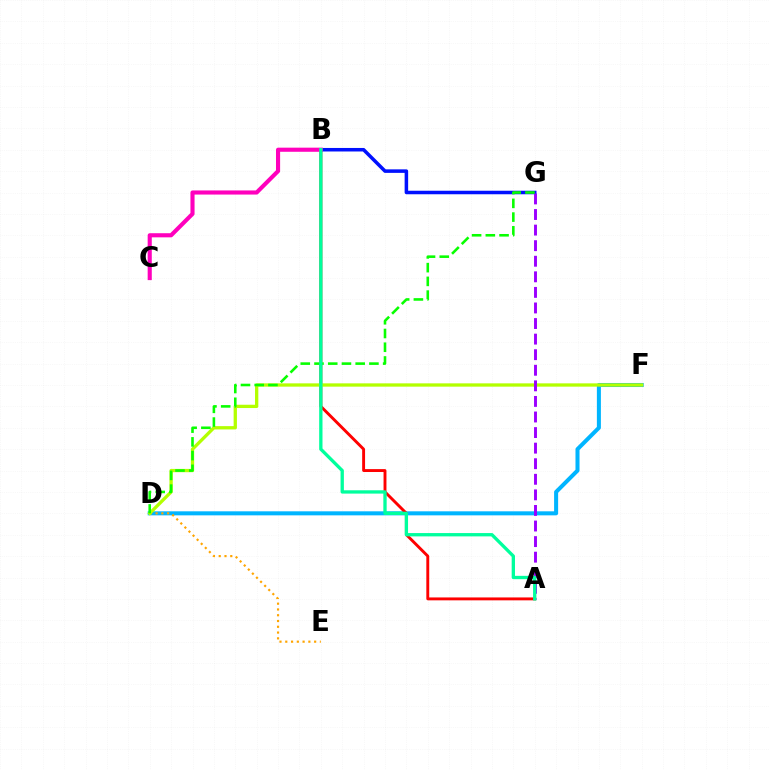{('D', 'F'): [{'color': '#00b5ff', 'line_style': 'solid', 'thickness': 2.9}, {'color': '#b3ff00', 'line_style': 'solid', 'thickness': 2.38}], ('A', 'B'): [{'color': '#ff0000', 'line_style': 'solid', 'thickness': 2.09}, {'color': '#00ff9d', 'line_style': 'solid', 'thickness': 2.39}], ('B', 'G'): [{'color': '#0010ff', 'line_style': 'solid', 'thickness': 2.54}], ('B', 'C'): [{'color': '#ff00bd', 'line_style': 'solid', 'thickness': 2.96}], ('D', 'E'): [{'color': '#ffa500', 'line_style': 'dotted', 'thickness': 1.57}], ('A', 'G'): [{'color': '#9b00ff', 'line_style': 'dashed', 'thickness': 2.12}], ('D', 'G'): [{'color': '#08ff00', 'line_style': 'dashed', 'thickness': 1.87}]}